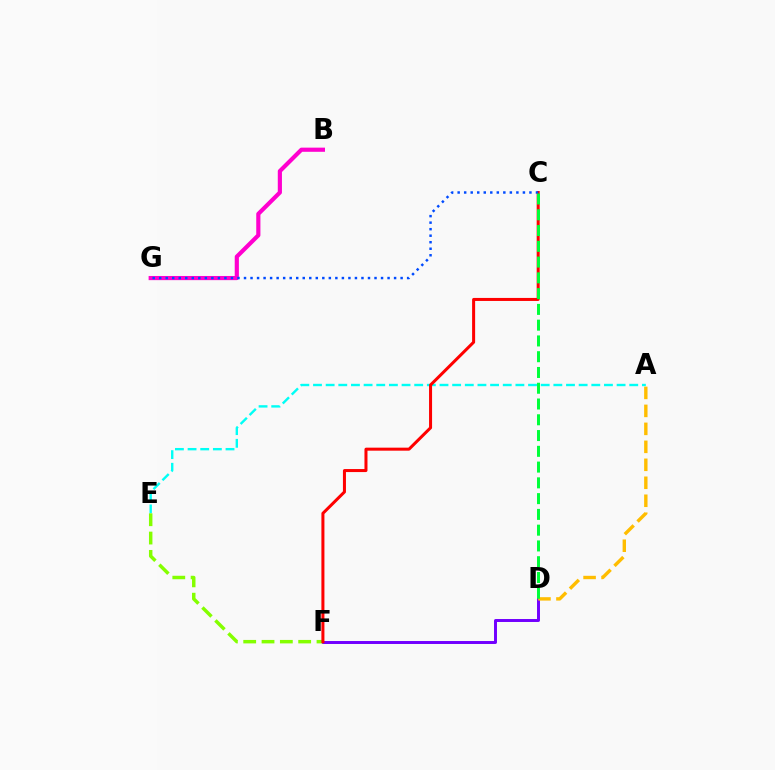{('D', 'F'): [{'color': '#7200ff', 'line_style': 'solid', 'thickness': 2.13}], ('A', 'E'): [{'color': '#00fff6', 'line_style': 'dashed', 'thickness': 1.72}], ('B', 'G'): [{'color': '#ff00cf', 'line_style': 'solid', 'thickness': 2.99}], ('E', 'F'): [{'color': '#84ff00', 'line_style': 'dashed', 'thickness': 2.49}], ('C', 'F'): [{'color': '#ff0000', 'line_style': 'solid', 'thickness': 2.17}], ('A', 'D'): [{'color': '#ffbd00', 'line_style': 'dashed', 'thickness': 2.44}], ('C', 'G'): [{'color': '#004bff', 'line_style': 'dotted', 'thickness': 1.77}], ('C', 'D'): [{'color': '#00ff39', 'line_style': 'dashed', 'thickness': 2.14}]}